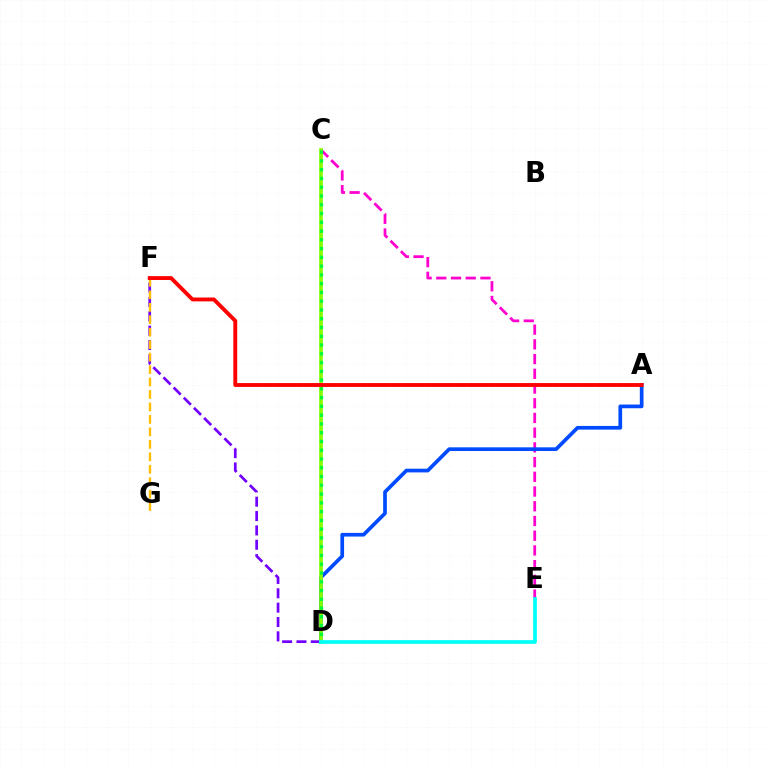{('D', 'F'): [{'color': '#7200ff', 'line_style': 'dashed', 'thickness': 1.95}], ('F', 'G'): [{'color': '#ffbd00', 'line_style': 'dashed', 'thickness': 1.69}], ('C', 'E'): [{'color': '#ff00cf', 'line_style': 'dashed', 'thickness': 2.0}], ('A', 'D'): [{'color': '#004bff', 'line_style': 'solid', 'thickness': 2.66}], ('C', 'D'): [{'color': '#84ff00', 'line_style': 'solid', 'thickness': 2.65}, {'color': '#00ff39', 'line_style': 'dotted', 'thickness': 2.38}], ('D', 'E'): [{'color': '#00fff6', 'line_style': 'solid', 'thickness': 2.66}], ('A', 'F'): [{'color': '#ff0000', 'line_style': 'solid', 'thickness': 2.78}]}